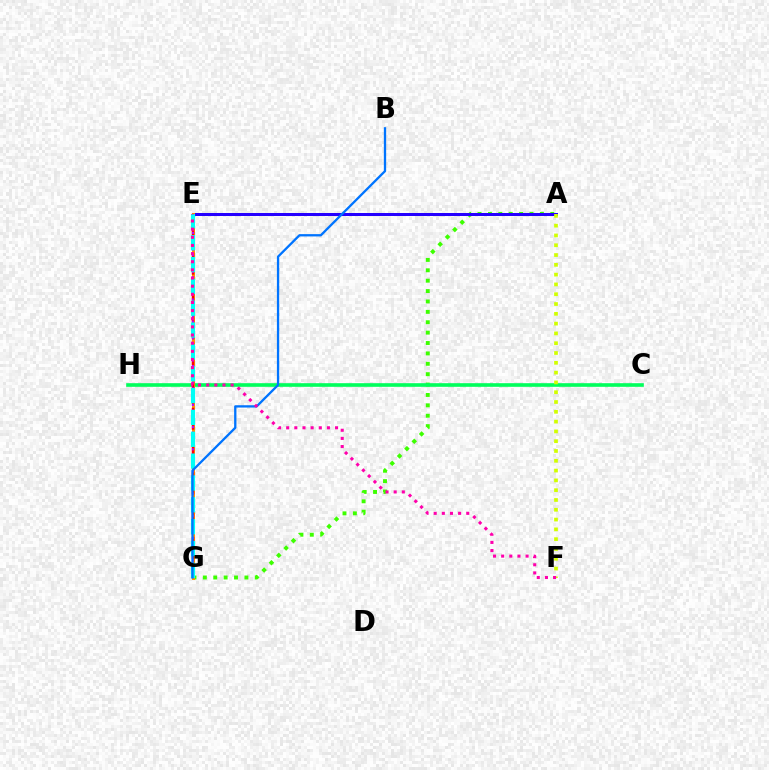{('A', 'G'): [{'color': '#3dff00', 'line_style': 'dotted', 'thickness': 2.82}], ('A', 'E'): [{'color': '#2500ff', 'line_style': 'solid', 'thickness': 2.16}], ('C', 'H'): [{'color': '#00ff5c', 'line_style': 'solid', 'thickness': 2.61}], ('A', 'F'): [{'color': '#d1ff00', 'line_style': 'dotted', 'thickness': 2.66}], ('E', 'G'): [{'color': '#ff9400', 'line_style': 'solid', 'thickness': 2.13}, {'color': '#ff0000', 'line_style': 'dashed', 'thickness': 1.75}, {'color': '#b900ff', 'line_style': 'dotted', 'thickness': 1.51}, {'color': '#00fff6', 'line_style': 'dashed', 'thickness': 2.97}], ('B', 'G'): [{'color': '#0074ff', 'line_style': 'solid', 'thickness': 1.66}], ('E', 'F'): [{'color': '#ff00ac', 'line_style': 'dotted', 'thickness': 2.21}]}